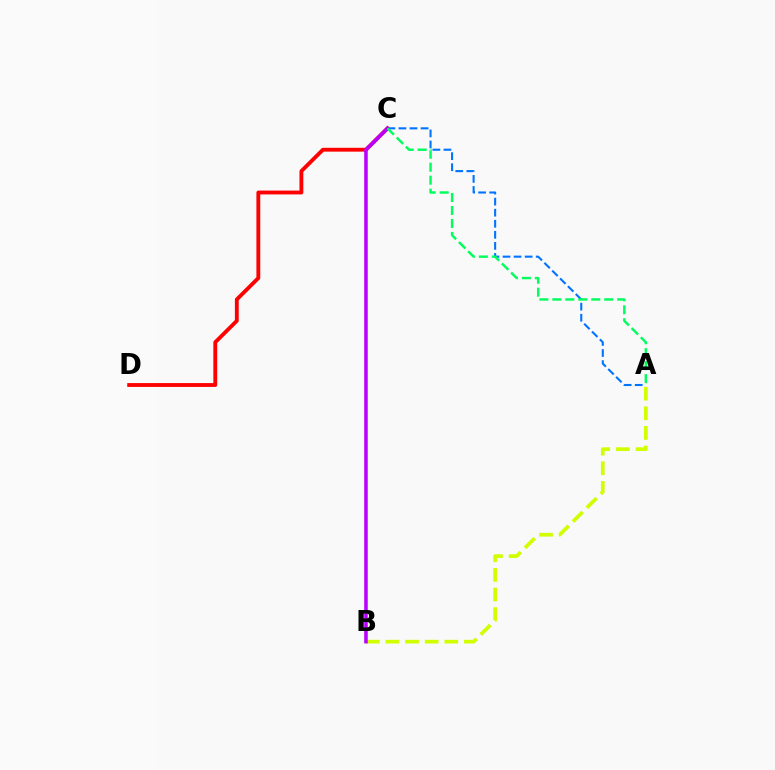{('C', 'D'): [{'color': '#ff0000', 'line_style': 'solid', 'thickness': 2.77}], ('A', 'B'): [{'color': '#d1ff00', 'line_style': 'dashed', 'thickness': 2.66}], ('A', 'C'): [{'color': '#0074ff', 'line_style': 'dashed', 'thickness': 1.5}, {'color': '#00ff5c', 'line_style': 'dashed', 'thickness': 1.76}], ('B', 'C'): [{'color': '#b900ff', 'line_style': 'solid', 'thickness': 2.55}]}